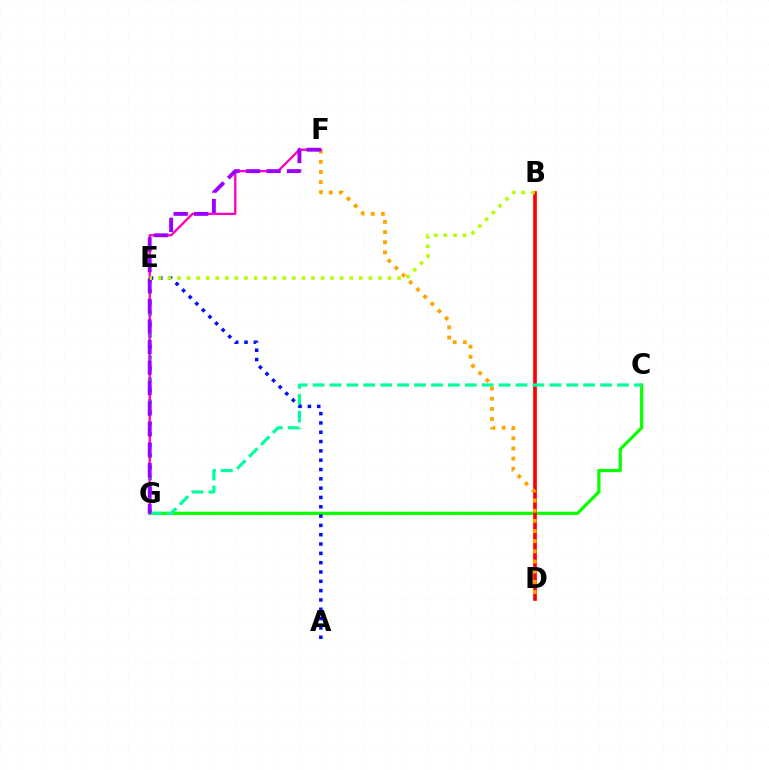{('C', 'G'): [{'color': '#08ff00', 'line_style': 'solid', 'thickness': 2.3}, {'color': '#00ff9d', 'line_style': 'dashed', 'thickness': 2.3}], ('E', 'G'): [{'color': '#00b5ff', 'line_style': 'dotted', 'thickness': 2.98}], ('B', 'D'): [{'color': '#ff0000', 'line_style': 'solid', 'thickness': 2.66}], ('A', 'E'): [{'color': '#0010ff', 'line_style': 'dotted', 'thickness': 2.53}], ('D', 'F'): [{'color': '#ffa500', 'line_style': 'dotted', 'thickness': 2.76}], ('F', 'G'): [{'color': '#ff00bd', 'line_style': 'solid', 'thickness': 1.68}, {'color': '#9b00ff', 'line_style': 'dashed', 'thickness': 2.79}], ('B', 'E'): [{'color': '#b3ff00', 'line_style': 'dotted', 'thickness': 2.6}]}